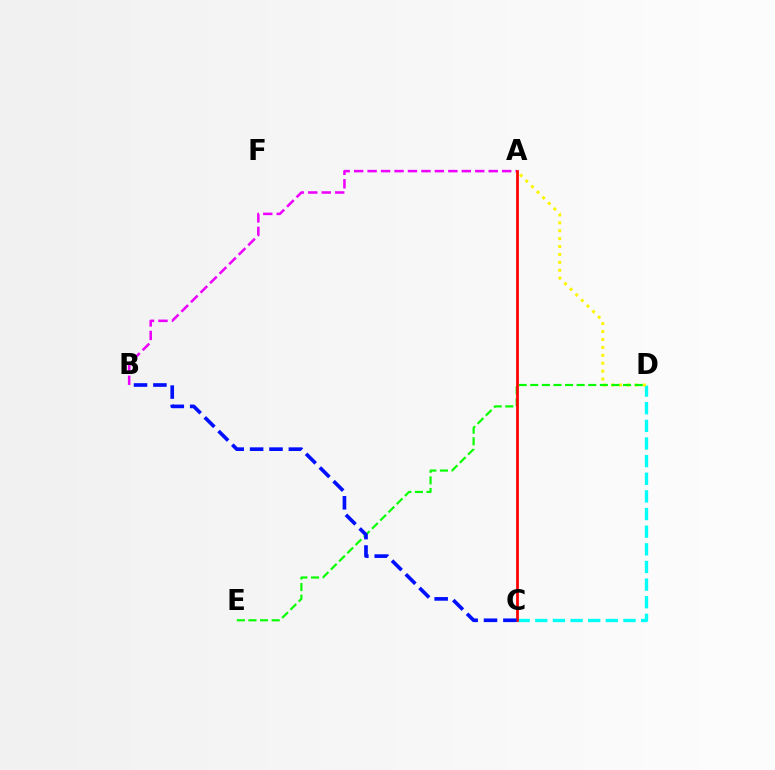{('C', 'D'): [{'color': '#00fff6', 'line_style': 'dashed', 'thickness': 2.4}], ('A', 'B'): [{'color': '#ee00ff', 'line_style': 'dashed', 'thickness': 1.83}], ('A', 'D'): [{'color': '#fcf500', 'line_style': 'dotted', 'thickness': 2.15}], ('D', 'E'): [{'color': '#08ff00', 'line_style': 'dashed', 'thickness': 1.58}], ('A', 'C'): [{'color': '#ff0000', 'line_style': 'solid', 'thickness': 1.99}], ('B', 'C'): [{'color': '#0010ff', 'line_style': 'dashed', 'thickness': 2.63}]}